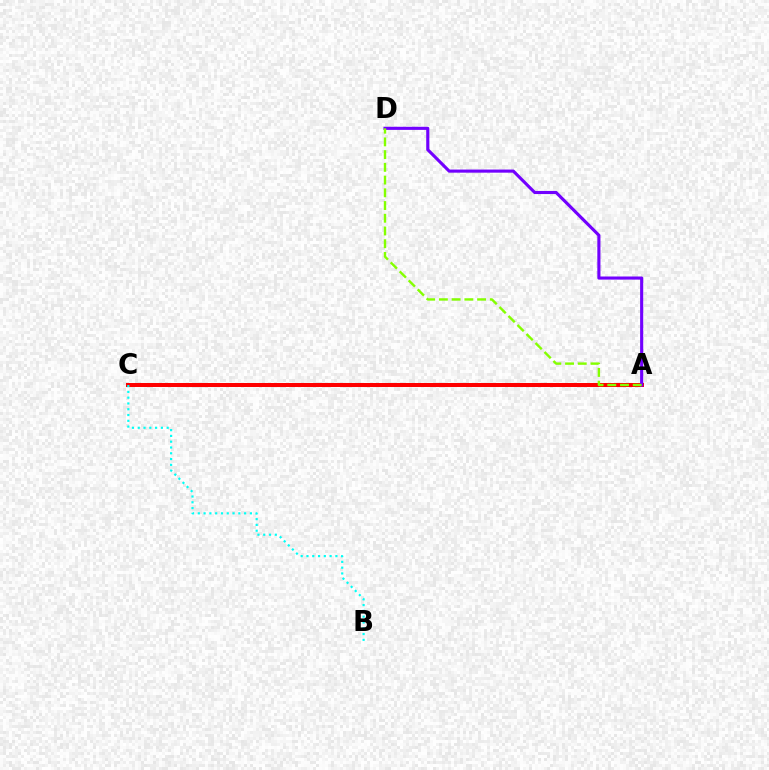{('A', 'C'): [{'color': '#ff0000', 'line_style': 'solid', 'thickness': 2.89}], ('A', 'D'): [{'color': '#7200ff', 'line_style': 'solid', 'thickness': 2.24}, {'color': '#84ff00', 'line_style': 'dashed', 'thickness': 1.73}], ('B', 'C'): [{'color': '#00fff6', 'line_style': 'dotted', 'thickness': 1.57}]}